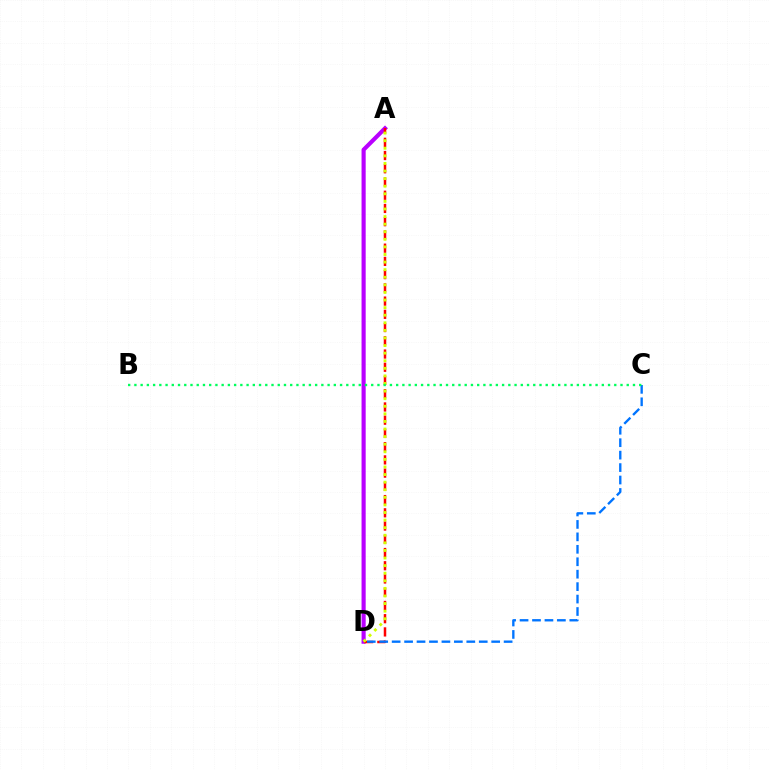{('A', 'D'): [{'color': '#b900ff', 'line_style': 'solid', 'thickness': 2.97}, {'color': '#ff0000', 'line_style': 'dashed', 'thickness': 1.8}, {'color': '#d1ff00', 'line_style': 'dotted', 'thickness': 2.06}], ('C', 'D'): [{'color': '#0074ff', 'line_style': 'dashed', 'thickness': 1.69}], ('B', 'C'): [{'color': '#00ff5c', 'line_style': 'dotted', 'thickness': 1.69}]}